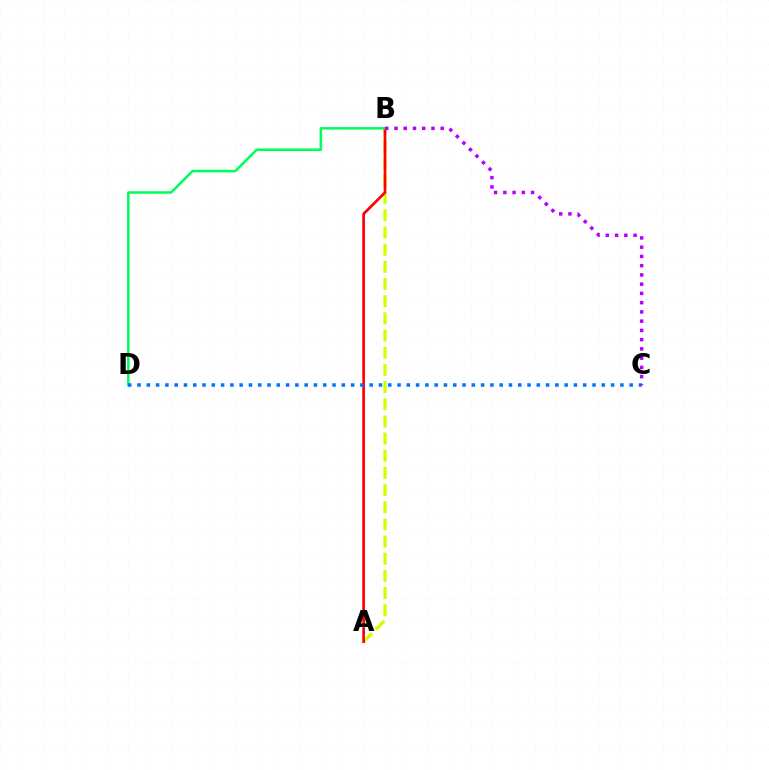{('A', 'B'): [{'color': '#d1ff00', 'line_style': 'dashed', 'thickness': 2.33}, {'color': '#ff0000', 'line_style': 'solid', 'thickness': 1.93}], ('B', 'D'): [{'color': '#00ff5c', 'line_style': 'solid', 'thickness': 1.84}], ('C', 'D'): [{'color': '#0074ff', 'line_style': 'dotted', 'thickness': 2.52}], ('B', 'C'): [{'color': '#b900ff', 'line_style': 'dotted', 'thickness': 2.51}]}